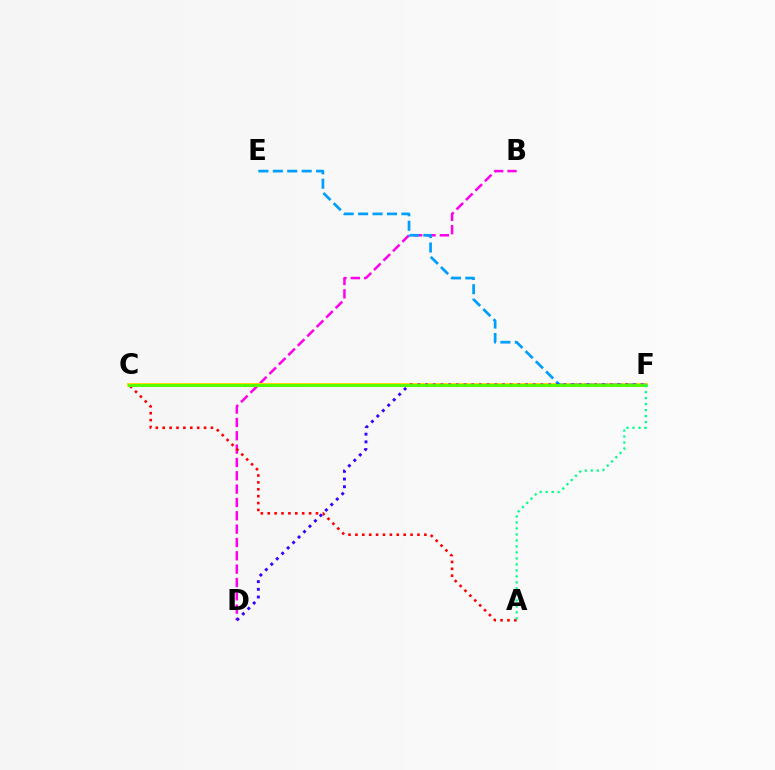{('B', 'D'): [{'color': '#ff00ed', 'line_style': 'dashed', 'thickness': 1.81}], ('C', 'F'): [{'color': '#ffd500', 'line_style': 'solid', 'thickness': 2.81}, {'color': '#4fff00', 'line_style': 'solid', 'thickness': 2.06}], ('A', 'C'): [{'color': '#ff0000', 'line_style': 'dotted', 'thickness': 1.87}], ('E', 'F'): [{'color': '#009eff', 'line_style': 'dashed', 'thickness': 1.96}], ('D', 'F'): [{'color': '#3700ff', 'line_style': 'dotted', 'thickness': 2.09}], ('A', 'F'): [{'color': '#00ff86', 'line_style': 'dotted', 'thickness': 1.63}]}